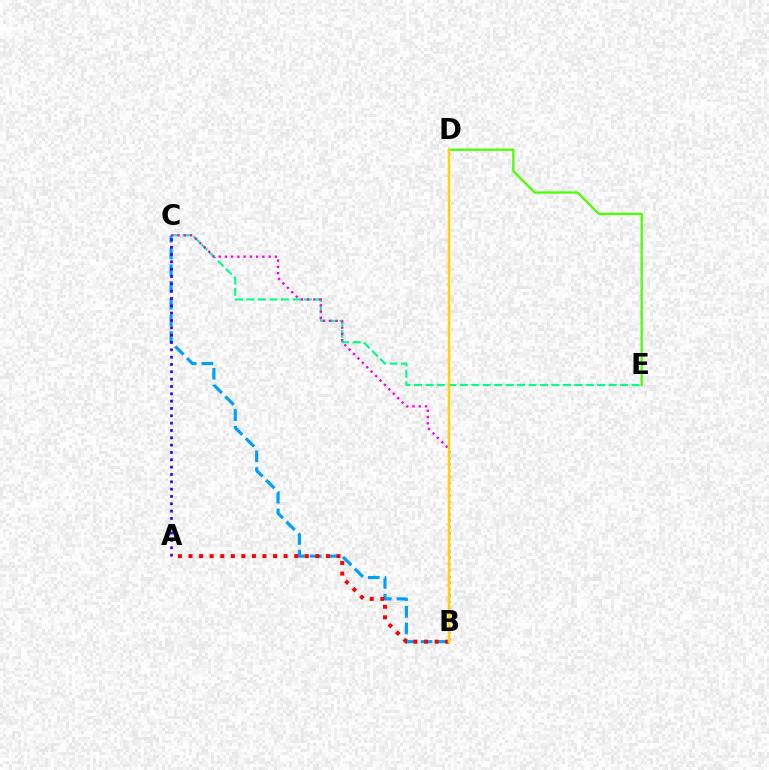{('B', 'C'): [{'color': '#009eff', 'line_style': 'dashed', 'thickness': 2.27}, {'color': '#ff00ed', 'line_style': 'dotted', 'thickness': 1.7}], ('C', 'E'): [{'color': '#00ff86', 'line_style': 'dashed', 'thickness': 1.56}], ('A', 'C'): [{'color': '#3700ff', 'line_style': 'dotted', 'thickness': 1.99}], ('A', 'B'): [{'color': '#ff0000', 'line_style': 'dotted', 'thickness': 2.87}], ('D', 'E'): [{'color': '#4fff00', 'line_style': 'solid', 'thickness': 1.66}], ('B', 'D'): [{'color': '#ffd500', 'line_style': 'solid', 'thickness': 1.79}]}